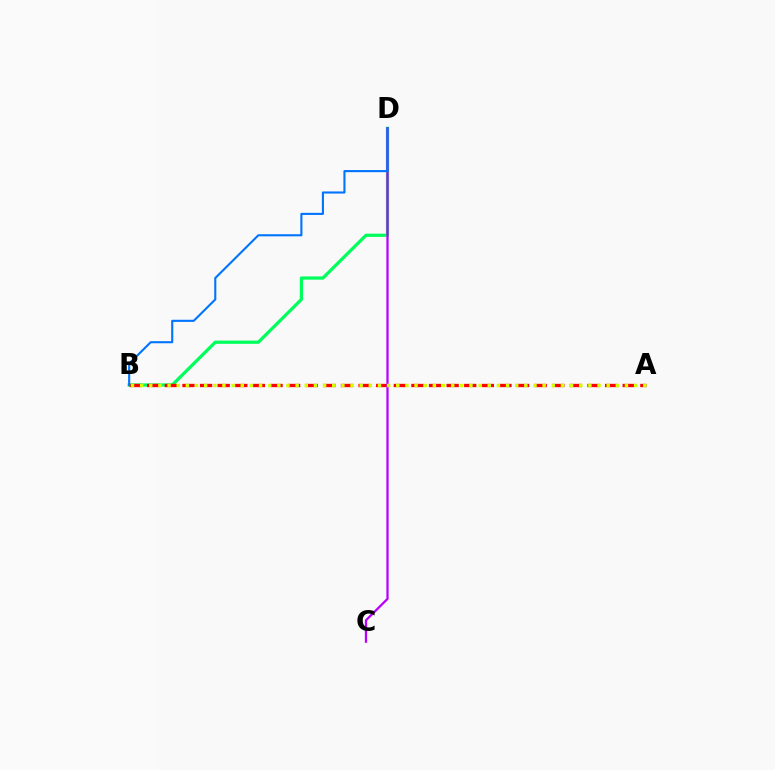{('B', 'D'): [{'color': '#00ff5c', 'line_style': 'solid', 'thickness': 2.33}, {'color': '#0074ff', 'line_style': 'solid', 'thickness': 1.51}], ('A', 'B'): [{'color': '#ff0000', 'line_style': 'dashed', 'thickness': 2.39}, {'color': '#d1ff00', 'line_style': 'dotted', 'thickness': 2.49}], ('C', 'D'): [{'color': '#b900ff', 'line_style': 'solid', 'thickness': 1.63}]}